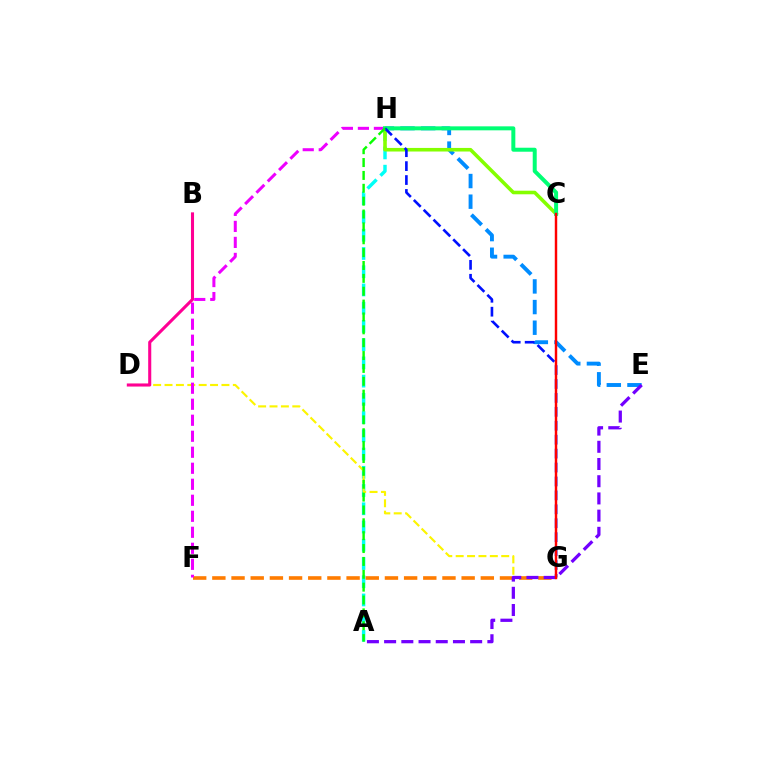{('A', 'H'): [{'color': '#00fff6', 'line_style': 'dashed', 'thickness': 2.48}, {'color': '#08ff00', 'line_style': 'dashed', 'thickness': 1.75}], ('D', 'G'): [{'color': '#fcf500', 'line_style': 'dashed', 'thickness': 1.55}], ('F', 'G'): [{'color': '#ff7c00', 'line_style': 'dashed', 'thickness': 2.6}], ('F', 'H'): [{'color': '#ee00ff', 'line_style': 'dashed', 'thickness': 2.17}], ('E', 'H'): [{'color': '#008cff', 'line_style': 'dashed', 'thickness': 2.8}], ('C', 'H'): [{'color': '#84ff00', 'line_style': 'solid', 'thickness': 2.58}, {'color': '#00ff74', 'line_style': 'solid', 'thickness': 2.87}], ('G', 'H'): [{'color': '#0010ff', 'line_style': 'dashed', 'thickness': 1.89}], ('A', 'E'): [{'color': '#7200ff', 'line_style': 'dashed', 'thickness': 2.34}], ('B', 'D'): [{'color': '#ff0094', 'line_style': 'solid', 'thickness': 2.21}], ('C', 'G'): [{'color': '#ff0000', 'line_style': 'solid', 'thickness': 1.76}]}